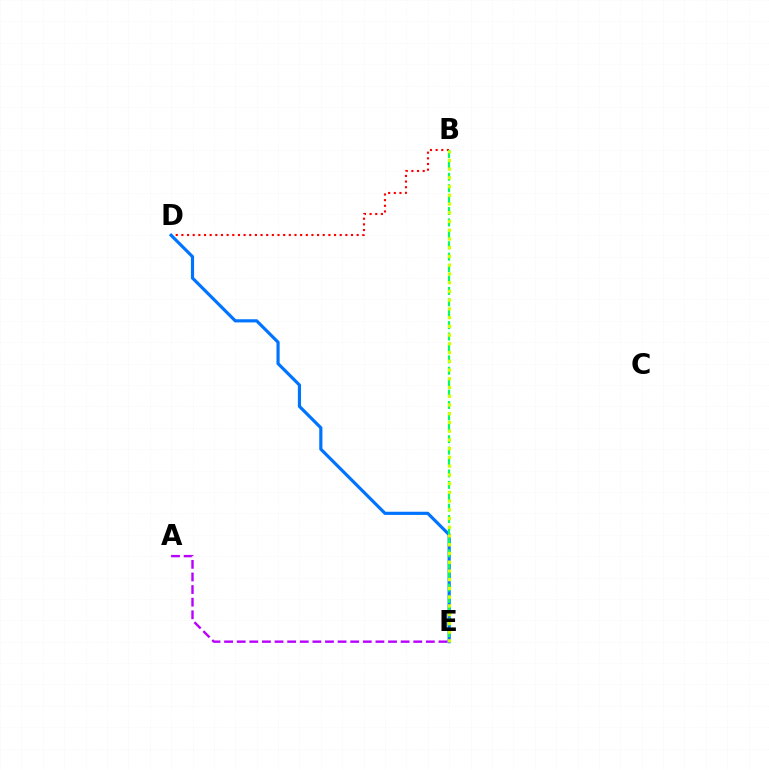{('B', 'D'): [{'color': '#ff0000', 'line_style': 'dotted', 'thickness': 1.54}], ('D', 'E'): [{'color': '#0074ff', 'line_style': 'solid', 'thickness': 2.28}], ('B', 'E'): [{'color': '#00ff5c', 'line_style': 'dashed', 'thickness': 1.55}, {'color': '#d1ff00', 'line_style': 'dotted', 'thickness': 2.37}], ('A', 'E'): [{'color': '#b900ff', 'line_style': 'dashed', 'thickness': 1.71}]}